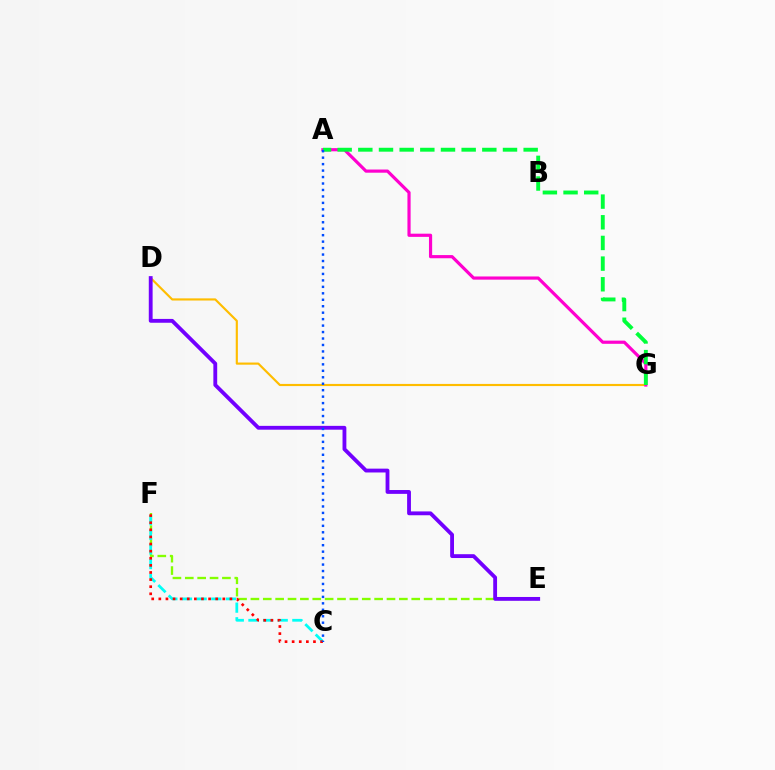{('E', 'F'): [{'color': '#84ff00', 'line_style': 'dashed', 'thickness': 1.68}], ('D', 'G'): [{'color': '#ffbd00', 'line_style': 'solid', 'thickness': 1.55}], ('C', 'F'): [{'color': '#00fff6', 'line_style': 'dashed', 'thickness': 1.99}, {'color': '#ff0000', 'line_style': 'dotted', 'thickness': 1.93}], ('A', 'G'): [{'color': '#ff00cf', 'line_style': 'solid', 'thickness': 2.29}, {'color': '#00ff39', 'line_style': 'dashed', 'thickness': 2.81}], ('D', 'E'): [{'color': '#7200ff', 'line_style': 'solid', 'thickness': 2.76}], ('A', 'C'): [{'color': '#004bff', 'line_style': 'dotted', 'thickness': 1.75}]}